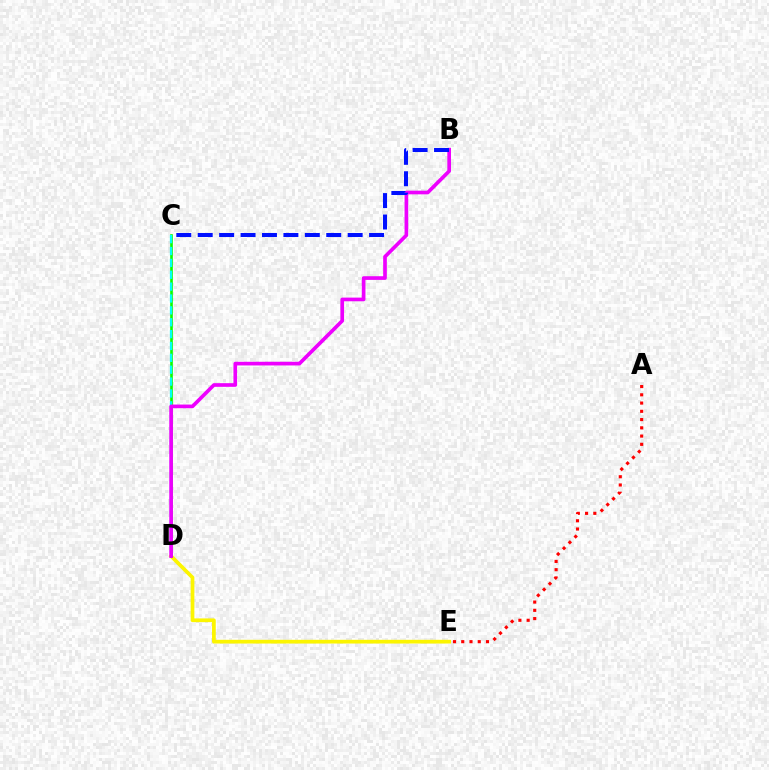{('D', 'E'): [{'color': '#fcf500', 'line_style': 'solid', 'thickness': 2.68}], ('C', 'D'): [{'color': '#08ff00', 'line_style': 'solid', 'thickness': 1.9}, {'color': '#00fff6', 'line_style': 'dashed', 'thickness': 1.61}], ('A', 'E'): [{'color': '#ff0000', 'line_style': 'dotted', 'thickness': 2.24}], ('B', 'D'): [{'color': '#ee00ff', 'line_style': 'solid', 'thickness': 2.64}], ('B', 'C'): [{'color': '#0010ff', 'line_style': 'dashed', 'thickness': 2.91}]}